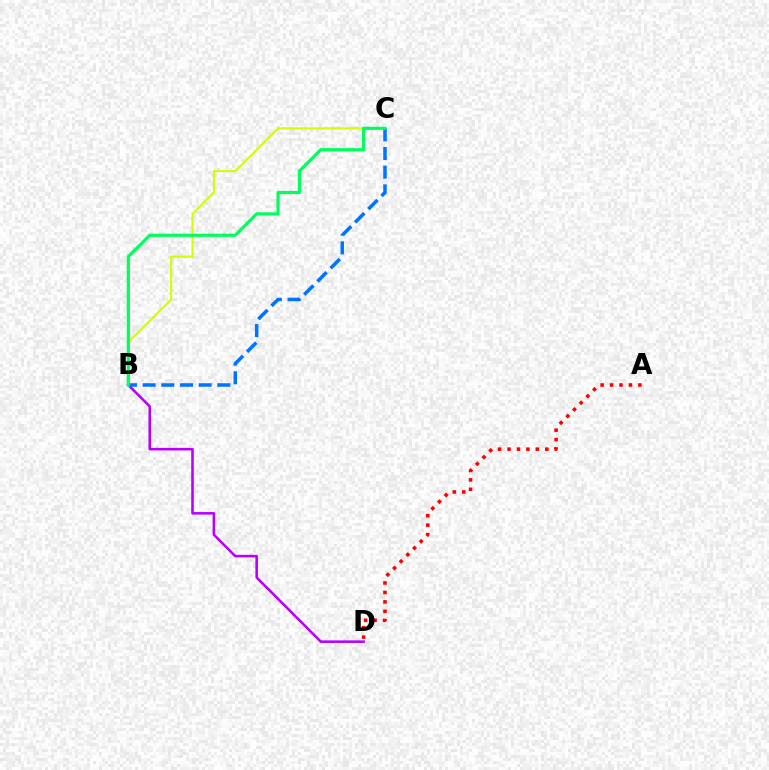{('B', 'C'): [{'color': '#d1ff00', 'line_style': 'solid', 'thickness': 1.51}, {'color': '#0074ff', 'line_style': 'dashed', 'thickness': 2.54}, {'color': '#00ff5c', 'line_style': 'solid', 'thickness': 2.29}], ('B', 'D'): [{'color': '#b900ff', 'line_style': 'solid', 'thickness': 1.85}], ('A', 'D'): [{'color': '#ff0000', 'line_style': 'dotted', 'thickness': 2.57}]}